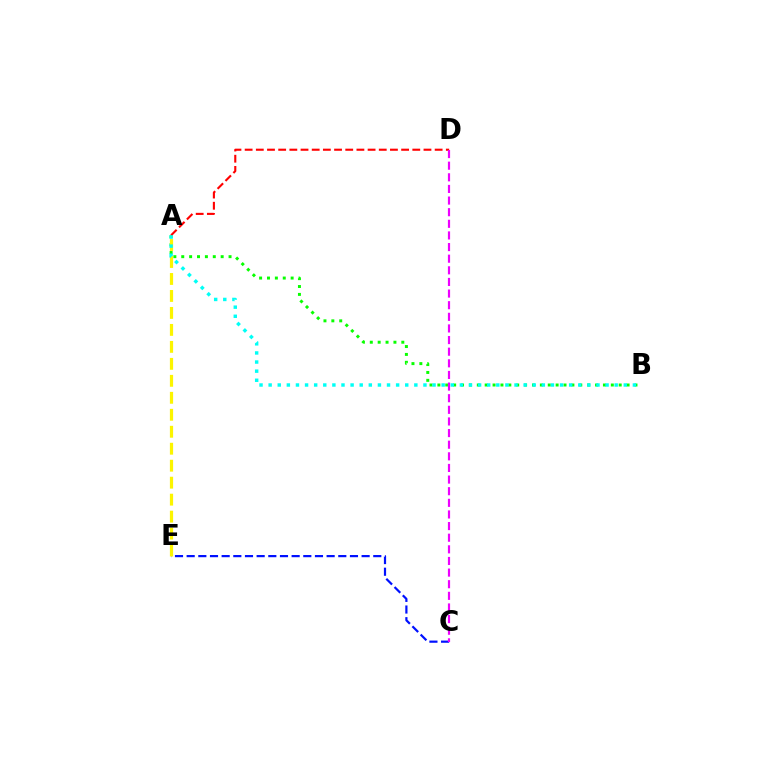{('A', 'B'): [{'color': '#08ff00', 'line_style': 'dotted', 'thickness': 2.14}, {'color': '#00fff6', 'line_style': 'dotted', 'thickness': 2.47}], ('C', 'E'): [{'color': '#0010ff', 'line_style': 'dashed', 'thickness': 1.58}], ('A', 'D'): [{'color': '#ff0000', 'line_style': 'dashed', 'thickness': 1.52}], ('A', 'E'): [{'color': '#fcf500', 'line_style': 'dashed', 'thickness': 2.31}], ('C', 'D'): [{'color': '#ee00ff', 'line_style': 'dashed', 'thickness': 1.58}]}